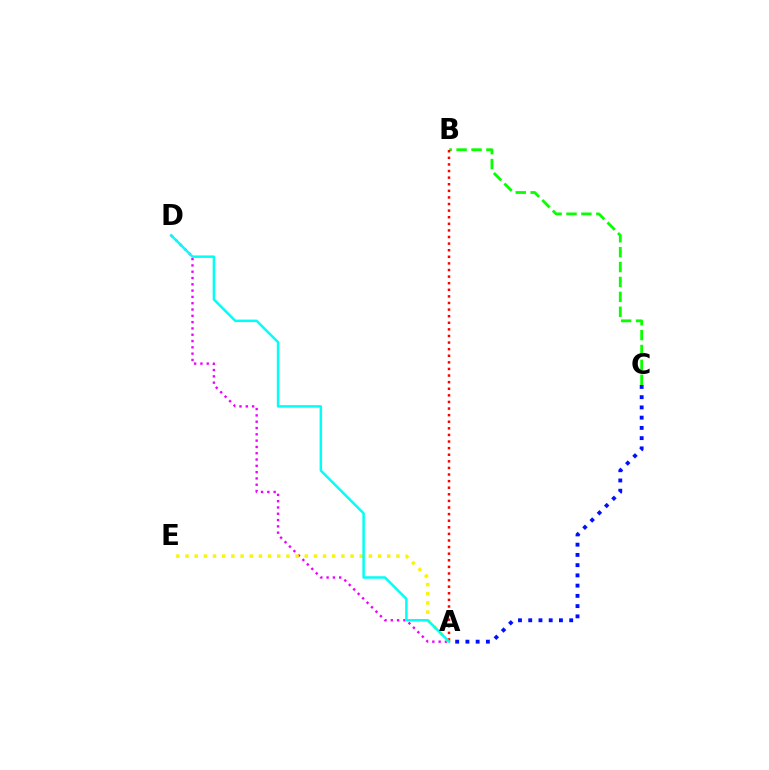{('A', 'D'): [{'color': '#ee00ff', 'line_style': 'dotted', 'thickness': 1.71}, {'color': '#00fff6', 'line_style': 'solid', 'thickness': 1.79}], ('A', 'E'): [{'color': '#fcf500', 'line_style': 'dotted', 'thickness': 2.49}], ('B', 'C'): [{'color': '#08ff00', 'line_style': 'dashed', 'thickness': 2.02}], ('A', 'C'): [{'color': '#0010ff', 'line_style': 'dotted', 'thickness': 2.78}], ('A', 'B'): [{'color': '#ff0000', 'line_style': 'dotted', 'thickness': 1.79}]}